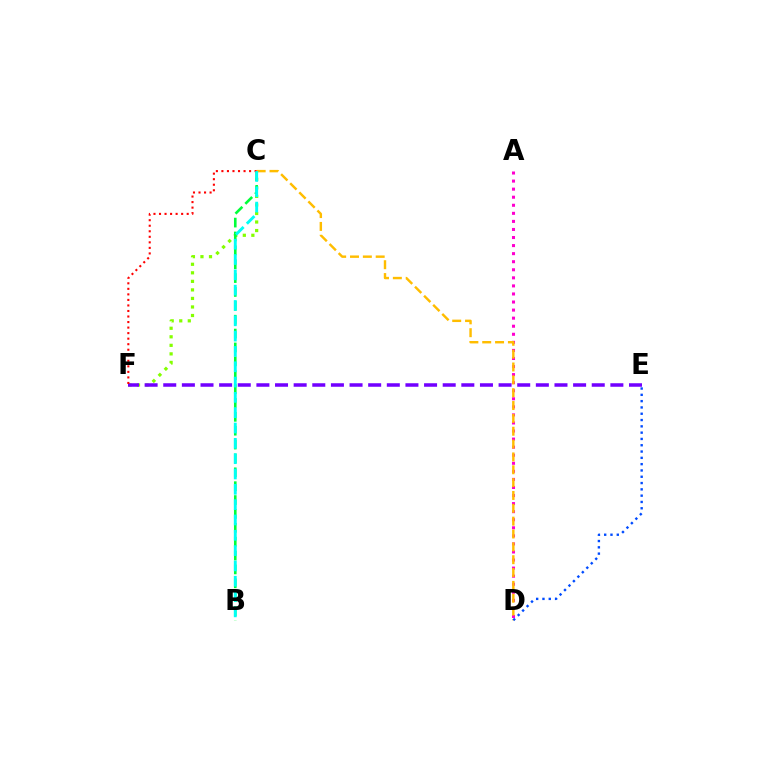{('C', 'F'): [{'color': '#84ff00', 'line_style': 'dotted', 'thickness': 2.32}, {'color': '#ff0000', 'line_style': 'dotted', 'thickness': 1.5}], ('A', 'D'): [{'color': '#ff00cf', 'line_style': 'dotted', 'thickness': 2.19}], ('C', 'D'): [{'color': '#ffbd00', 'line_style': 'dashed', 'thickness': 1.75}], ('E', 'F'): [{'color': '#7200ff', 'line_style': 'dashed', 'thickness': 2.53}], ('B', 'C'): [{'color': '#00ff39', 'line_style': 'dashed', 'thickness': 1.88}, {'color': '#00fff6', 'line_style': 'dashed', 'thickness': 2.08}], ('D', 'E'): [{'color': '#004bff', 'line_style': 'dotted', 'thickness': 1.71}]}